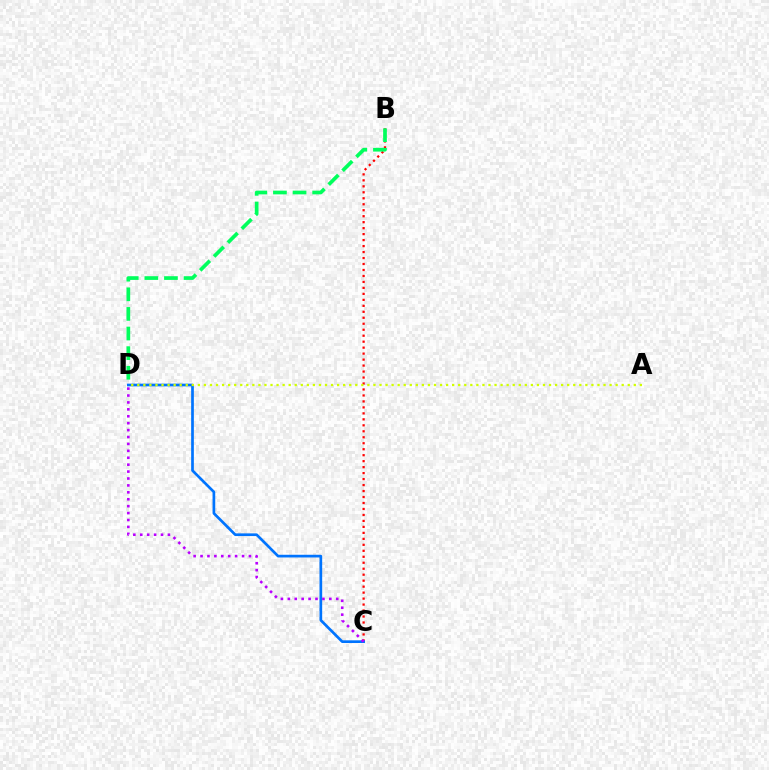{('B', 'C'): [{'color': '#ff0000', 'line_style': 'dotted', 'thickness': 1.62}], ('C', 'D'): [{'color': '#0074ff', 'line_style': 'solid', 'thickness': 1.94}, {'color': '#b900ff', 'line_style': 'dotted', 'thickness': 1.88}], ('B', 'D'): [{'color': '#00ff5c', 'line_style': 'dashed', 'thickness': 2.67}], ('A', 'D'): [{'color': '#d1ff00', 'line_style': 'dotted', 'thickness': 1.65}]}